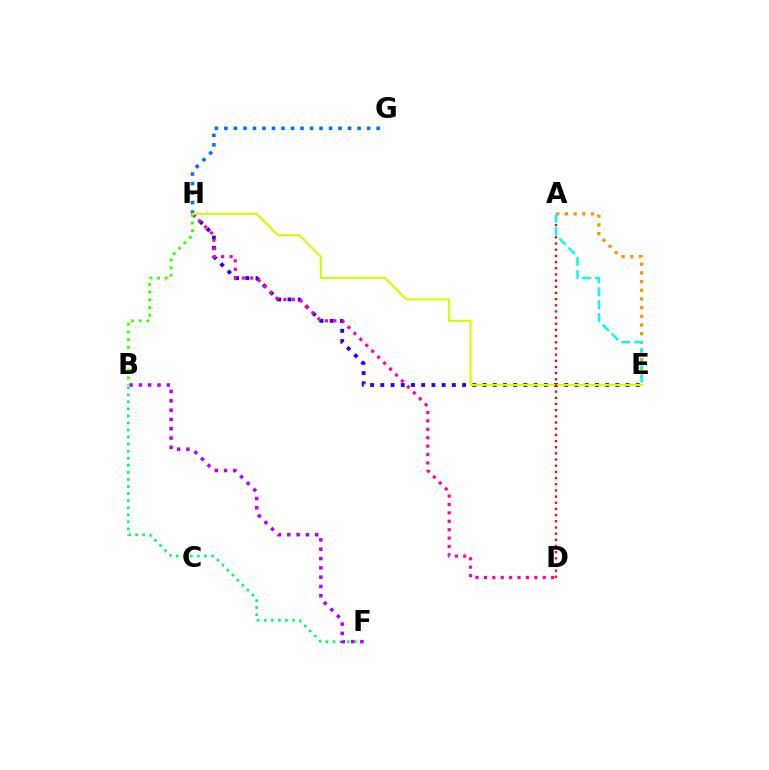{('B', 'F'): [{'color': '#00ff5c', 'line_style': 'dotted', 'thickness': 1.92}, {'color': '#b900ff', 'line_style': 'dotted', 'thickness': 2.53}], ('E', 'H'): [{'color': '#2500ff', 'line_style': 'dotted', 'thickness': 2.78}, {'color': '#d1ff00', 'line_style': 'solid', 'thickness': 1.52}], ('D', 'H'): [{'color': '#ff00ac', 'line_style': 'dotted', 'thickness': 2.28}], ('G', 'H'): [{'color': '#0074ff', 'line_style': 'dotted', 'thickness': 2.58}], ('B', 'H'): [{'color': '#3dff00', 'line_style': 'dotted', 'thickness': 2.08}], ('A', 'E'): [{'color': '#ff9400', 'line_style': 'dotted', 'thickness': 2.36}, {'color': '#00fff6', 'line_style': 'dashed', 'thickness': 1.76}], ('A', 'D'): [{'color': '#ff0000', 'line_style': 'dotted', 'thickness': 1.68}]}